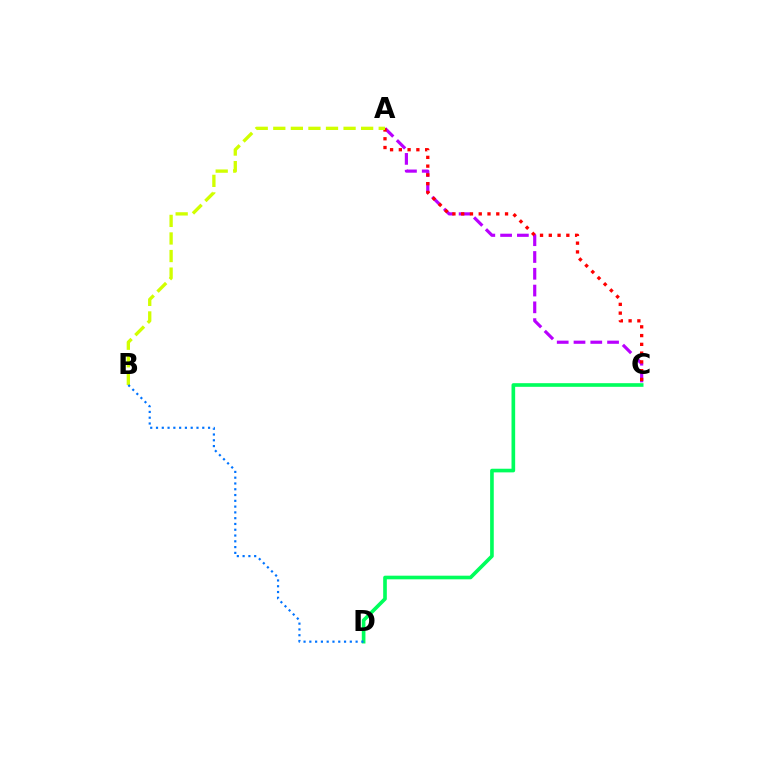{('A', 'C'): [{'color': '#b900ff', 'line_style': 'dashed', 'thickness': 2.28}, {'color': '#ff0000', 'line_style': 'dotted', 'thickness': 2.38}], ('A', 'B'): [{'color': '#d1ff00', 'line_style': 'dashed', 'thickness': 2.39}], ('C', 'D'): [{'color': '#00ff5c', 'line_style': 'solid', 'thickness': 2.62}], ('B', 'D'): [{'color': '#0074ff', 'line_style': 'dotted', 'thickness': 1.57}]}